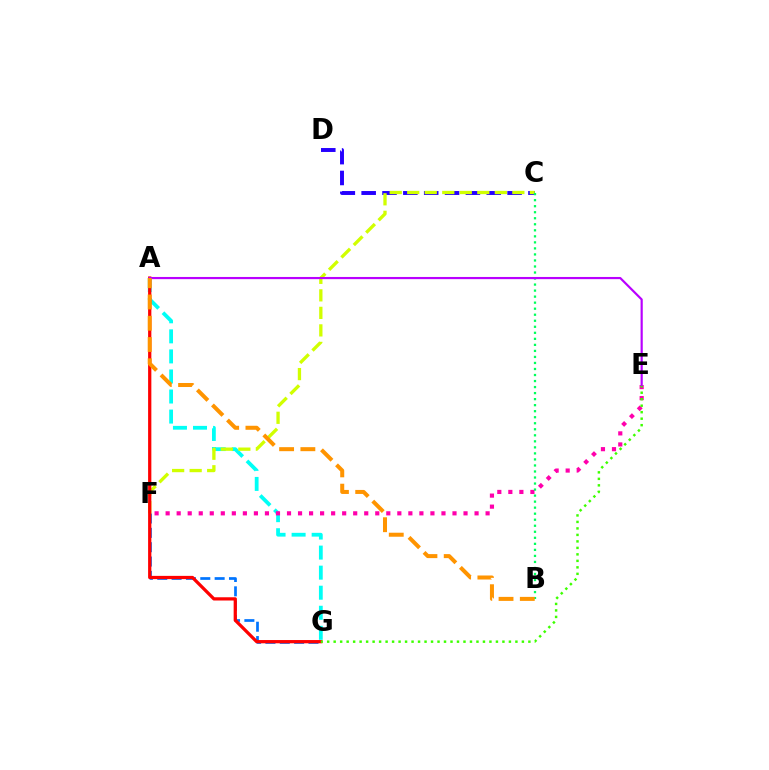{('C', 'D'): [{'color': '#2500ff', 'line_style': 'dashed', 'thickness': 2.83}], ('A', 'G'): [{'color': '#00fff6', 'line_style': 'dashed', 'thickness': 2.72}, {'color': '#ff0000', 'line_style': 'solid', 'thickness': 2.34}], ('F', 'G'): [{'color': '#0074ff', 'line_style': 'dashed', 'thickness': 1.95}], ('C', 'F'): [{'color': '#d1ff00', 'line_style': 'dashed', 'thickness': 2.38}], ('E', 'F'): [{'color': '#ff00ac', 'line_style': 'dotted', 'thickness': 3.0}], ('E', 'G'): [{'color': '#3dff00', 'line_style': 'dotted', 'thickness': 1.76}], ('B', 'C'): [{'color': '#00ff5c', 'line_style': 'dotted', 'thickness': 1.64}], ('A', 'E'): [{'color': '#b900ff', 'line_style': 'solid', 'thickness': 1.57}], ('A', 'B'): [{'color': '#ff9400', 'line_style': 'dashed', 'thickness': 2.89}]}